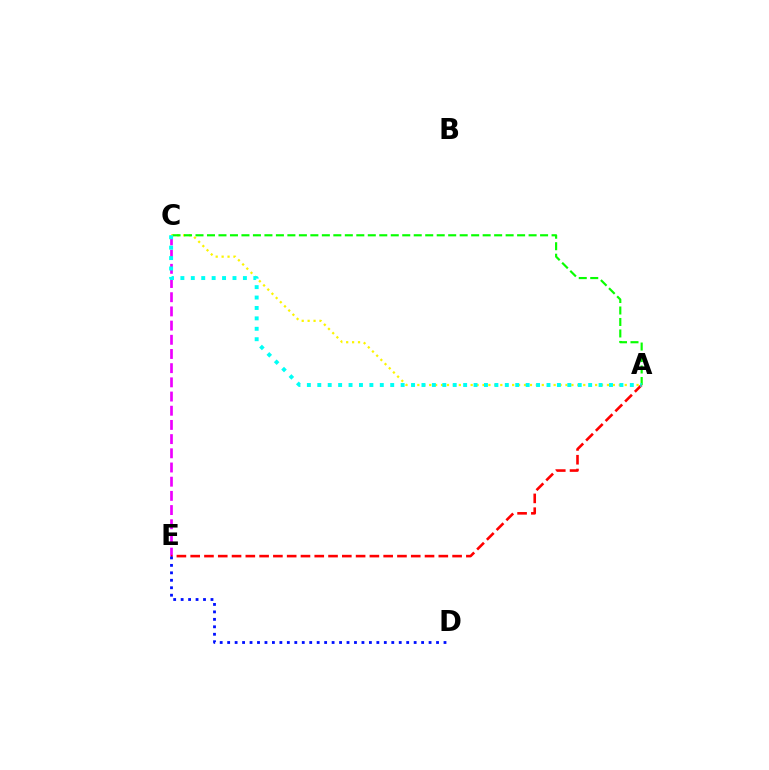{('C', 'E'): [{'color': '#ee00ff', 'line_style': 'dashed', 'thickness': 1.93}], ('A', 'C'): [{'color': '#fcf500', 'line_style': 'dotted', 'thickness': 1.61}, {'color': '#08ff00', 'line_style': 'dashed', 'thickness': 1.56}, {'color': '#00fff6', 'line_style': 'dotted', 'thickness': 2.83}], ('A', 'E'): [{'color': '#ff0000', 'line_style': 'dashed', 'thickness': 1.87}], ('D', 'E'): [{'color': '#0010ff', 'line_style': 'dotted', 'thickness': 2.03}]}